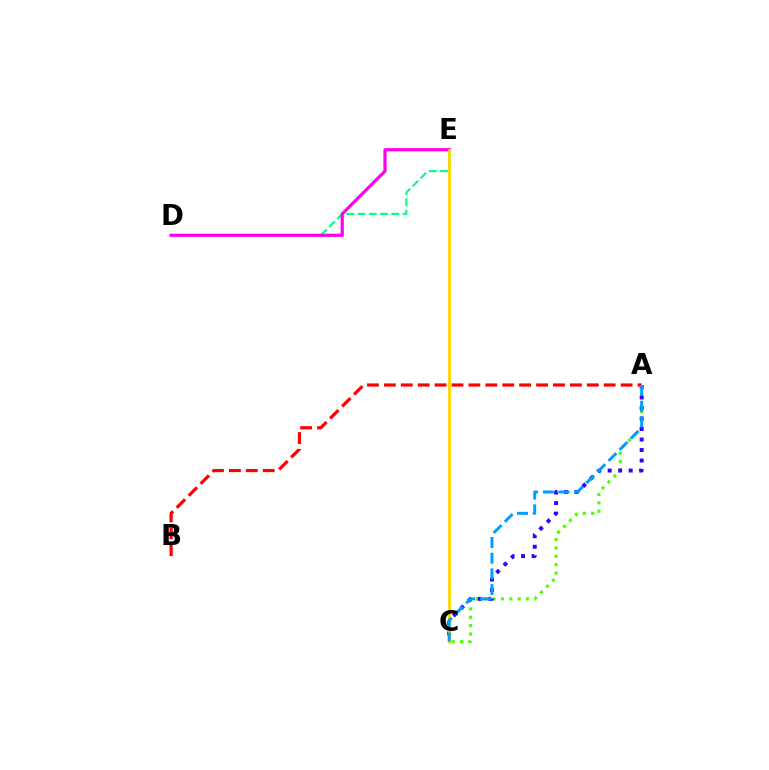{('A', 'C'): [{'color': '#4fff00', 'line_style': 'dotted', 'thickness': 2.28}, {'color': '#3700ff', 'line_style': 'dotted', 'thickness': 2.85}, {'color': '#009eff', 'line_style': 'dashed', 'thickness': 2.14}], ('D', 'E'): [{'color': '#00ff86', 'line_style': 'dashed', 'thickness': 1.53}, {'color': '#ff00ed', 'line_style': 'solid', 'thickness': 2.31}], ('C', 'E'): [{'color': '#ffd500', 'line_style': 'solid', 'thickness': 2.01}], ('A', 'B'): [{'color': '#ff0000', 'line_style': 'dashed', 'thickness': 2.3}]}